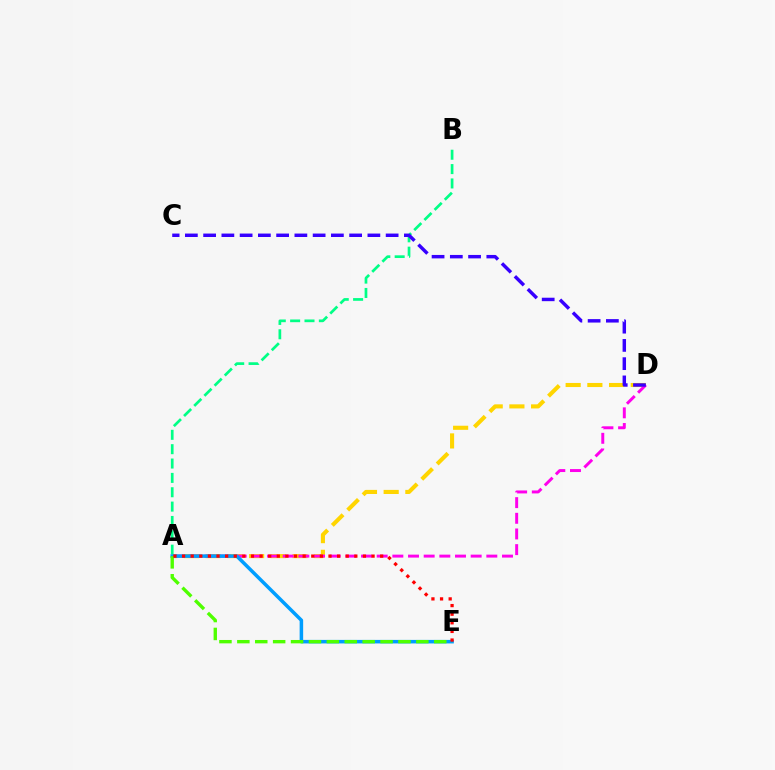{('A', 'D'): [{'color': '#ffd500', 'line_style': 'dashed', 'thickness': 2.95}, {'color': '#ff00ed', 'line_style': 'dashed', 'thickness': 2.13}], ('A', 'B'): [{'color': '#00ff86', 'line_style': 'dashed', 'thickness': 1.95}], ('A', 'E'): [{'color': '#009eff', 'line_style': 'solid', 'thickness': 2.54}, {'color': '#4fff00', 'line_style': 'dashed', 'thickness': 2.43}, {'color': '#ff0000', 'line_style': 'dotted', 'thickness': 2.34}], ('C', 'D'): [{'color': '#3700ff', 'line_style': 'dashed', 'thickness': 2.48}]}